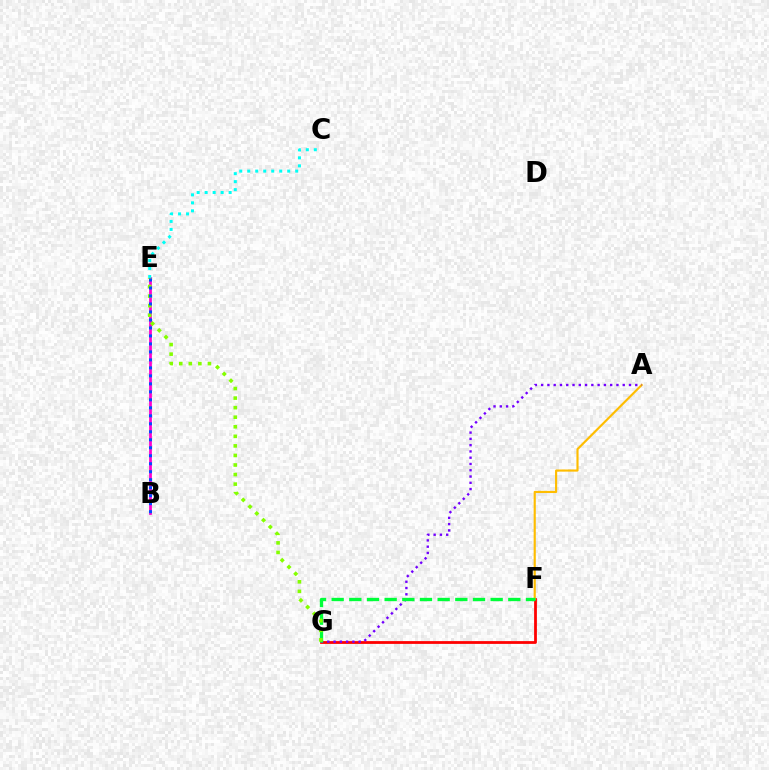{('F', 'G'): [{'color': '#ff0000', 'line_style': 'solid', 'thickness': 2.0}, {'color': '#00ff39', 'line_style': 'dashed', 'thickness': 2.4}], ('A', 'F'): [{'color': '#ffbd00', 'line_style': 'solid', 'thickness': 1.55}], ('A', 'G'): [{'color': '#7200ff', 'line_style': 'dotted', 'thickness': 1.7}], ('B', 'E'): [{'color': '#ff00cf', 'line_style': 'solid', 'thickness': 1.99}, {'color': '#004bff', 'line_style': 'dotted', 'thickness': 2.17}], ('C', 'E'): [{'color': '#00fff6', 'line_style': 'dotted', 'thickness': 2.17}], ('E', 'G'): [{'color': '#84ff00', 'line_style': 'dotted', 'thickness': 2.6}]}